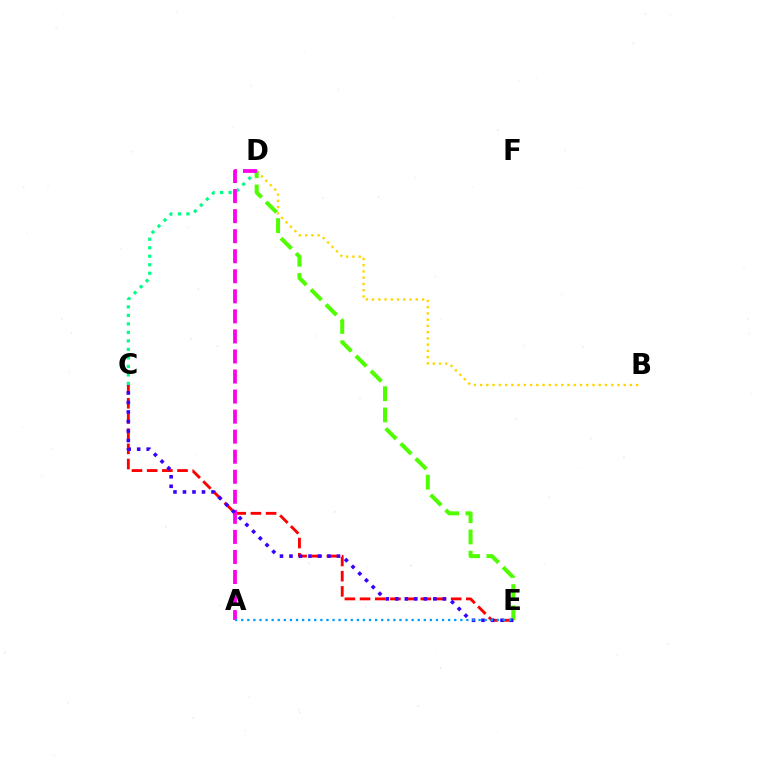{('C', 'E'): [{'color': '#ff0000', 'line_style': 'dashed', 'thickness': 2.06}, {'color': '#3700ff', 'line_style': 'dotted', 'thickness': 2.58}], ('B', 'D'): [{'color': '#ffd500', 'line_style': 'dotted', 'thickness': 1.7}], ('C', 'D'): [{'color': '#00ff86', 'line_style': 'dotted', 'thickness': 2.31}], ('D', 'E'): [{'color': '#4fff00', 'line_style': 'dashed', 'thickness': 2.89}], ('A', 'D'): [{'color': '#ff00ed', 'line_style': 'dashed', 'thickness': 2.72}], ('A', 'E'): [{'color': '#009eff', 'line_style': 'dotted', 'thickness': 1.65}]}